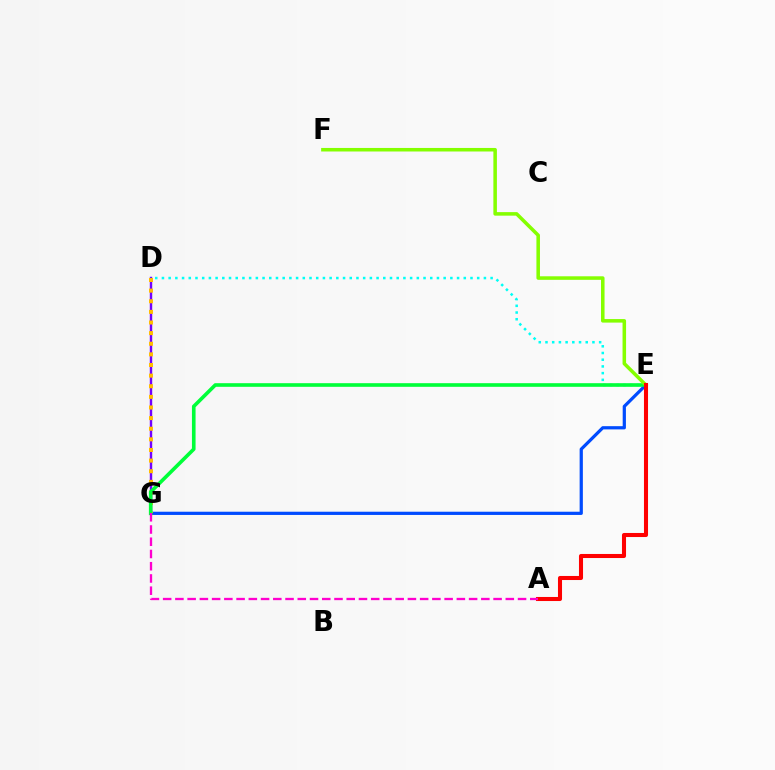{('E', 'G'): [{'color': '#004bff', 'line_style': 'solid', 'thickness': 2.32}, {'color': '#00ff39', 'line_style': 'solid', 'thickness': 2.61}], ('D', 'G'): [{'color': '#7200ff', 'line_style': 'solid', 'thickness': 1.74}, {'color': '#ffbd00', 'line_style': 'dotted', 'thickness': 2.89}], ('D', 'E'): [{'color': '#00fff6', 'line_style': 'dotted', 'thickness': 1.82}], ('E', 'F'): [{'color': '#84ff00', 'line_style': 'solid', 'thickness': 2.55}], ('A', 'E'): [{'color': '#ff0000', 'line_style': 'solid', 'thickness': 2.93}], ('A', 'G'): [{'color': '#ff00cf', 'line_style': 'dashed', 'thickness': 1.66}]}